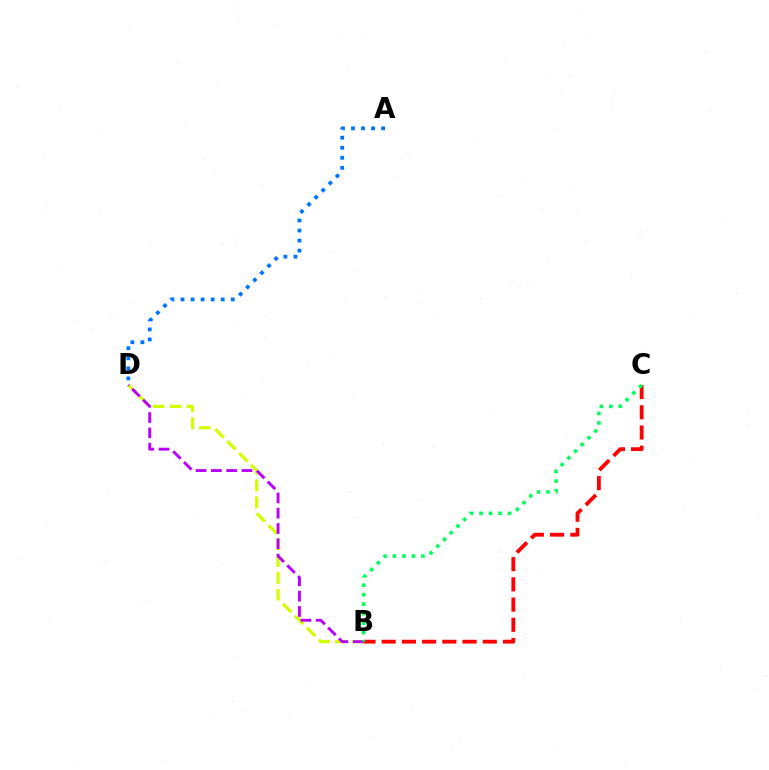{('B', 'D'): [{'color': '#d1ff00', 'line_style': 'dashed', 'thickness': 2.3}, {'color': '#b900ff', 'line_style': 'dashed', 'thickness': 2.08}], ('B', 'C'): [{'color': '#ff0000', 'line_style': 'dashed', 'thickness': 2.75}, {'color': '#00ff5c', 'line_style': 'dotted', 'thickness': 2.58}], ('A', 'D'): [{'color': '#0074ff', 'line_style': 'dotted', 'thickness': 2.73}]}